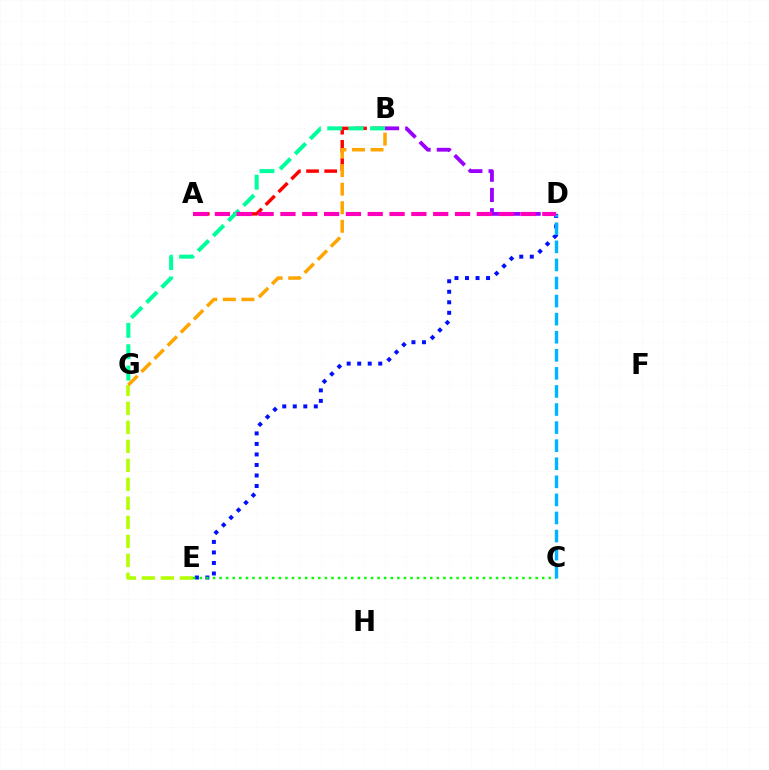{('D', 'E'): [{'color': '#0010ff', 'line_style': 'dotted', 'thickness': 2.86}], ('A', 'B'): [{'color': '#ff0000', 'line_style': 'dashed', 'thickness': 2.47}], ('B', 'D'): [{'color': '#9b00ff', 'line_style': 'dashed', 'thickness': 2.75}], ('E', 'G'): [{'color': '#b3ff00', 'line_style': 'dashed', 'thickness': 2.58}], ('C', 'E'): [{'color': '#08ff00', 'line_style': 'dotted', 'thickness': 1.79}], ('B', 'G'): [{'color': '#00ff9d', 'line_style': 'dashed', 'thickness': 2.9}, {'color': '#ffa500', 'line_style': 'dashed', 'thickness': 2.52}], ('C', 'D'): [{'color': '#00b5ff', 'line_style': 'dashed', 'thickness': 2.46}], ('A', 'D'): [{'color': '#ff00bd', 'line_style': 'dashed', 'thickness': 2.97}]}